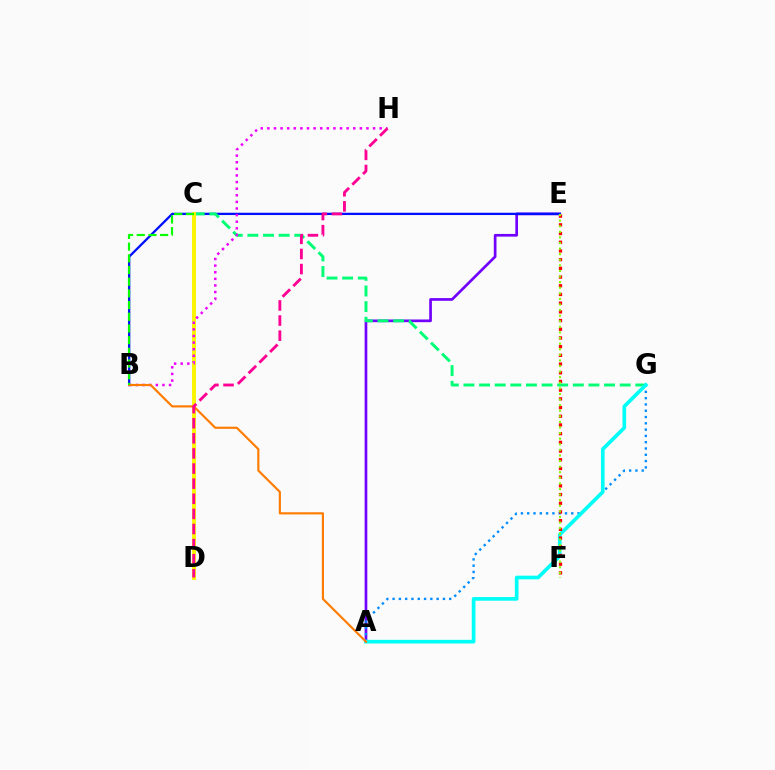{('A', 'E'): [{'color': '#7200ff', 'line_style': 'solid', 'thickness': 1.94}], ('B', 'E'): [{'color': '#0010ff', 'line_style': 'solid', 'thickness': 1.65}], ('A', 'G'): [{'color': '#008cff', 'line_style': 'dotted', 'thickness': 1.71}, {'color': '#00fff6', 'line_style': 'solid', 'thickness': 2.63}], ('C', 'G'): [{'color': '#00ff74', 'line_style': 'dashed', 'thickness': 2.12}], ('C', 'D'): [{'color': '#fcf500', 'line_style': 'solid', 'thickness': 2.79}], ('E', 'F'): [{'color': '#ff0000', 'line_style': 'dotted', 'thickness': 2.36}, {'color': '#84ff00', 'line_style': 'dotted', 'thickness': 1.52}], ('B', 'H'): [{'color': '#ee00ff', 'line_style': 'dotted', 'thickness': 1.8}], ('A', 'B'): [{'color': '#ff7c00', 'line_style': 'solid', 'thickness': 1.55}], ('B', 'C'): [{'color': '#08ff00', 'line_style': 'dashed', 'thickness': 1.59}], ('D', 'H'): [{'color': '#ff0094', 'line_style': 'dashed', 'thickness': 2.05}]}